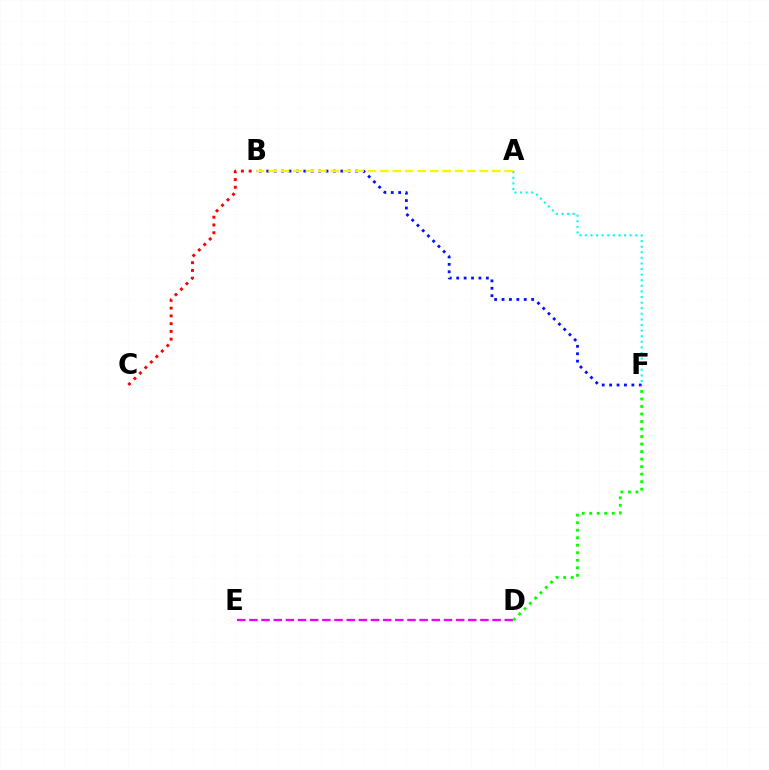{('B', 'F'): [{'color': '#0010ff', 'line_style': 'dotted', 'thickness': 2.01}], ('A', 'F'): [{'color': '#00fff6', 'line_style': 'dotted', 'thickness': 1.52}], ('B', 'C'): [{'color': '#ff0000', 'line_style': 'dotted', 'thickness': 2.11}], ('A', 'B'): [{'color': '#fcf500', 'line_style': 'dashed', 'thickness': 1.69}], ('D', 'E'): [{'color': '#ee00ff', 'line_style': 'dashed', 'thickness': 1.65}], ('D', 'F'): [{'color': '#08ff00', 'line_style': 'dotted', 'thickness': 2.04}]}